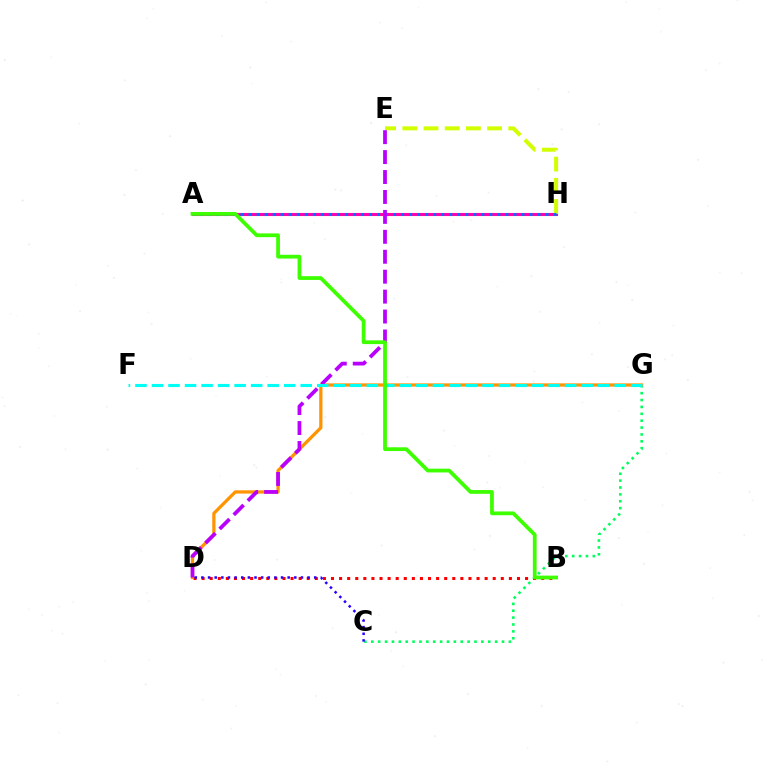{('C', 'G'): [{'color': '#00ff5c', 'line_style': 'dotted', 'thickness': 1.87}], ('B', 'D'): [{'color': '#ff0000', 'line_style': 'dotted', 'thickness': 2.2}], ('A', 'H'): [{'color': '#ff00ac', 'line_style': 'solid', 'thickness': 2.22}, {'color': '#0074ff', 'line_style': 'dotted', 'thickness': 2.18}], ('D', 'G'): [{'color': '#ff9400', 'line_style': 'solid', 'thickness': 2.34}], ('E', 'H'): [{'color': '#d1ff00', 'line_style': 'dashed', 'thickness': 2.88}], ('D', 'E'): [{'color': '#b900ff', 'line_style': 'dashed', 'thickness': 2.71}], ('F', 'G'): [{'color': '#00fff6', 'line_style': 'dashed', 'thickness': 2.24}], ('A', 'B'): [{'color': '#3dff00', 'line_style': 'solid', 'thickness': 2.71}], ('C', 'D'): [{'color': '#2500ff', 'line_style': 'dotted', 'thickness': 1.8}]}